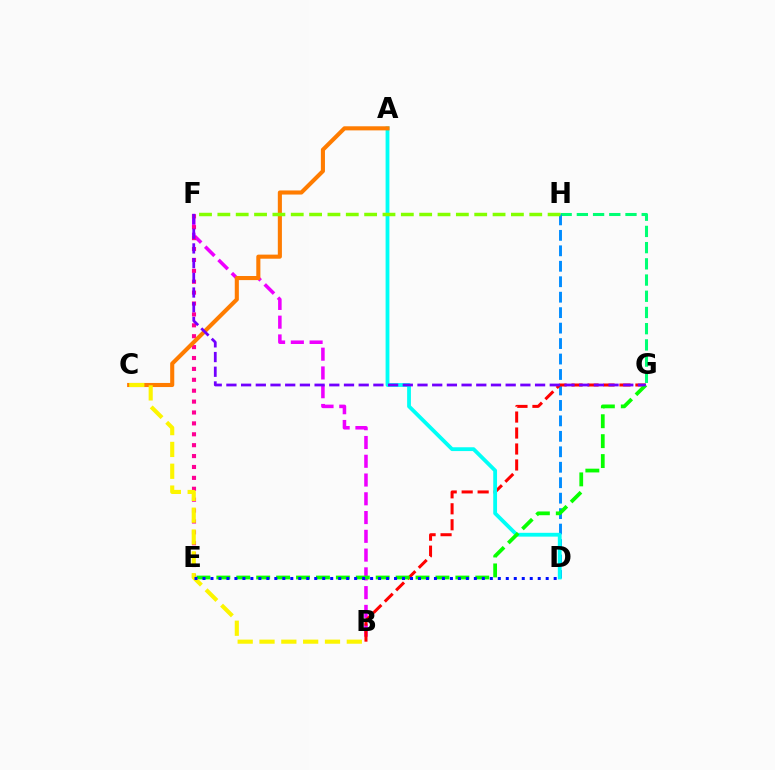{('G', 'H'): [{'color': '#00ff74', 'line_style': 'dashed', 'thickness': 2.2}], ('B', 'F'): [{'color': '#ee00ff', 'line_style': 'dashed', 'thickness': 2.55}], ('D', 'H'): [{'color': '#008cff', 'line_style': 'dashed', 'thickness': 2.1}], ('E', 'F'): [{'color': '#ff0094', 'line_style': 'dotted', 'thickness': 2.96}], ('B', 'G'): [{'color': '#ff0000', 'line_style': 'dashed', 'thickness': 2.17}], ('A', 'D'): [{'color': '#00fff6', 'line_style': 'solid', 'thickness': 2.74}], ('A', 'C'): [{'color': '#ff7c00', 'line_style': 'solid', 'thickness': 2.95}], ('E', 'G'): [{'color': '#08ff00', 'line_style': 'dashed', 'thickness': 2.71}], ('B', 'C'): [{'color': '#fcf500', 'line_style': 'dashed', 'thickness': 2.96}], ('F', 'G'): [{'color': '#7200ff', 'line_style': 'dashed', 'thickness': 2.0}], ('F', 'H'): [{'color': '#84ff00', 'line_style': 'dashed', 'thickness': 2.49}], ('D', 'E'): [{'color': '#0010ff', 'line_style': 'dotted', 'thickness': 2.17}]}